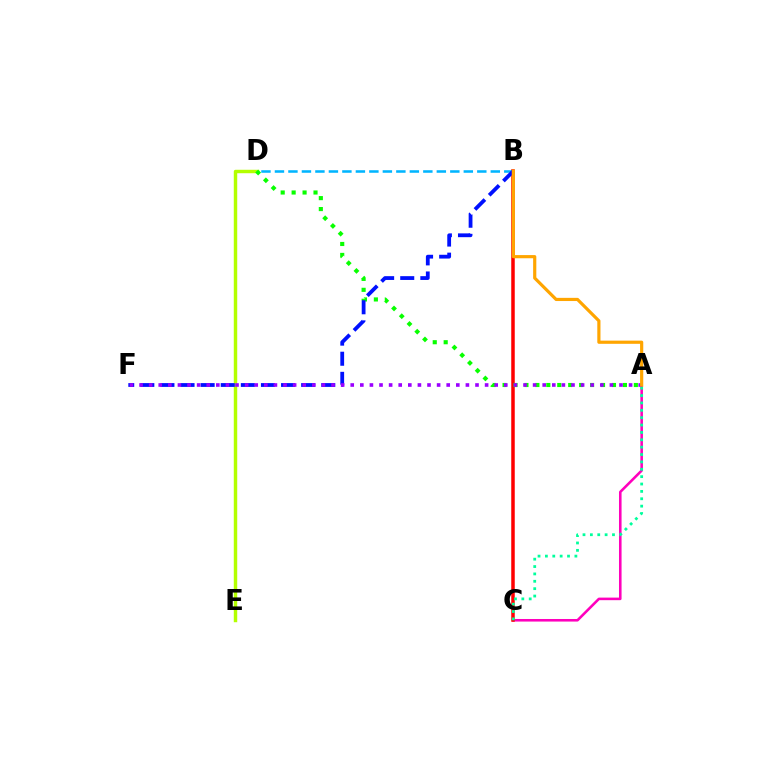{('A', 'C'): [{'color': '#ff00bd', 'line_style': 'solid', 'thickness': 1.85}, {'color': '#00ff9d', 'line_style': 'dotted', 'thickness': 2.0}], ('B', 'C'): [{'color': '#ff0000', 'line_style': 'solid', 'thickness': 2.52}], ('B', 'D'): [{'color': '#00b5ff', 'line_style': 'dashed', 'thickness': 1.83}], ('D', 'E'): [{'color': '#b3ff00', 'line_style': 'solid', 'thickness': 2.48}], ('A', 'D'): [{'color': '#08ff00', 'line_style': 'dotted', 'thickness': 2.97}], ('B', 'F'): [{'color': '#0010ff', 'line_style': 'dashed', 'thickness': 2.73}], ('A', 'F'): [{'color': '#9b00ff', 'line_style': 'dotted', 'thickness': 2.61}], ('A', 'B'): [{'color': '#ffa500', 'line_style': 'solid', 'thickness': 2.29}]}